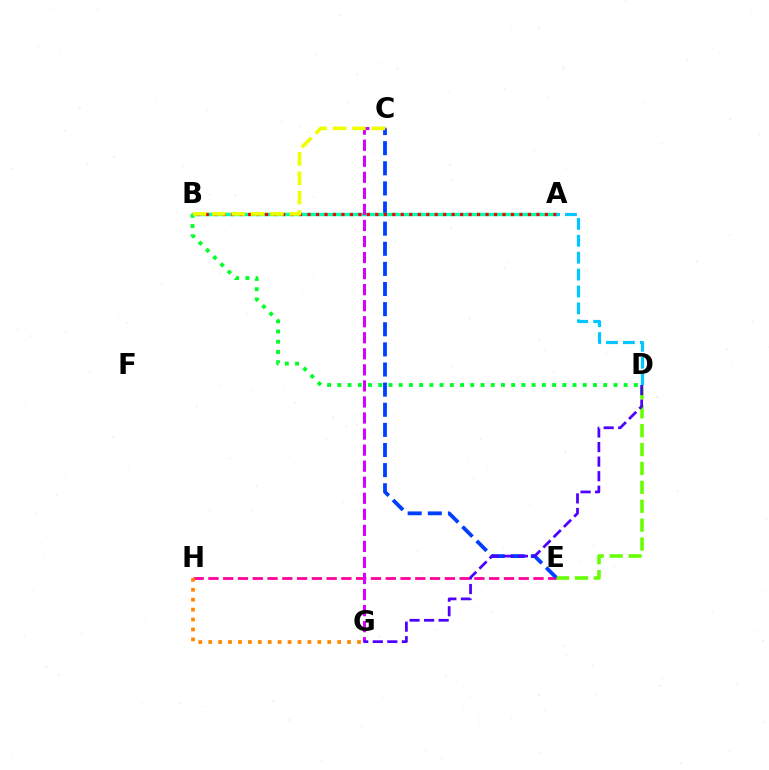{('D', 'E'): [{'color': '#66ff00', 'line_style': 'dashed', 'thickness': 2.57}], ('E', 'H'): [{'color': '#ff00a0', 'line_style': 'dashed', 'thickness': 2.01}], ('C', 'E'): [{'color': '#003fff', 'line_style': 'dashed', 'thickness': 2.73}], ('A', 'B'): [{'color': '#00ffaf', 'line_style': 'solid', 'thickness': 2.48}, {'color': '#ff0000', 'line_style': 'dotted', 'thickness': 2.3}], ('B', 'D'): [{'color': '#00ff27', 'line_style': 'dotted', 'thickness': 2.78}], ('A', 'D'): [{'color': '#00c7ff', 'line_style': 'dashed', 'thickness': 2.3}], ('G', 'H'): [{'color': '#ff8800', 'line_style': 'dotted', 'thickness': 2.69}], ('C', 'G'): [{'color': '#d600ff', 'line_style': 'dashed', 'thickness': 2.18}], ('B', 'C'): [{'color': '#eeff00', 'line_style': 'dashed', 'thickness': 2.63}], ('D', 'G'): [{'color': '#4f00ff', 'line_style': 'dashed', 'thickness': 1.98}]}